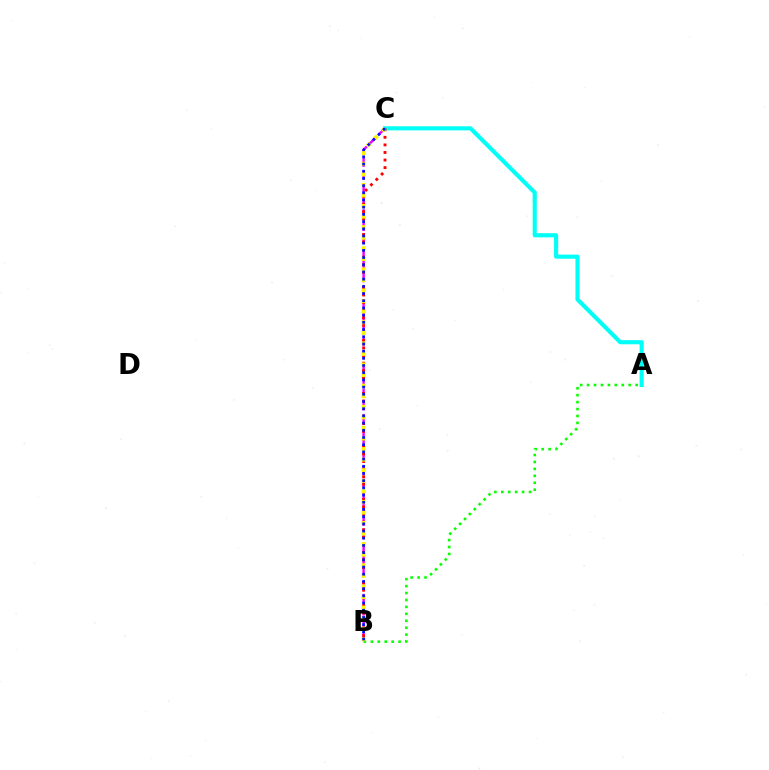{('B', 'C'): [{'color': '#ee00ff', 'line_style': 'dashed', 'thickness': 1.74}, {'color': '#ff0000', 'line_style': 'dotted', 'thickness': 2.06}, {'color': '#fcf500', 'line_style': 'dotted', 'thickness': 2.87}, {'color': '#0010ff', 'line_style': 'dotted', 'thickness': 1.96}], ('A', 'C'): [{'color': '#00fff6', 'line_style': 'solid', 'thickness': 2.96}], ('A', 'B'): [{'color': '#08ff00', 'line_style': 'dotted', 'thickness': 1.88}]}